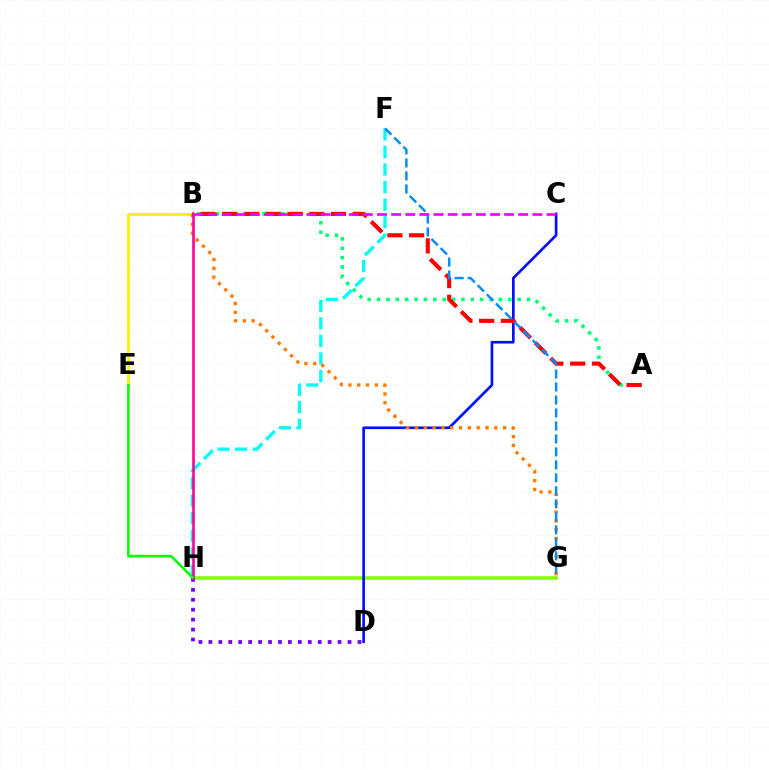{('G', 'H'): [{'color': '#84ff00', 'line_style': 'solid', 'thickness': 2.54}], ('A', 'B'): [{'color': '#00ff74', 'line_style': 'dotted', 'thickness': 2.55}, {'color': '#ff0000', 'line_style': 'dashed', 'thickness': 2.95}], ('B', 'E'): [{'color': '#fcf500', 'line_style': 'solid', 'thickness': 2.12}], ('C', 'D'): [{'color': '#0010ff', 'line_style': 'solid', 'thickness': 1.92}], ('F', 'H'): [{'color': '#00fff6', 'line_style': 'dashed', 'thickness': 2.38}], ('B', 'G'): [{'color': '#ff7c00', 'line_style': 'dotted', 'thickness': 2.39}], ('D', 'H'): [{'color': '#7200ff', 'line_style': 'dotted', 'thickness': 2.7}], ('F', 'G'): [{'color': '#008cff', 'line_style': 'dashed', 'thickness': 1.76}], ('B', 'H'): [{'color': '#ff0094', 'line_style': 'solid', 'thickness': 1.87}], ('E', 'H'): [{'color': '#08ff00', 'line_style': 'solid', 'thickness': 1.89}], ('B', 'C'): [{'color': '#ee00ff', 'line_style': 'dashed', 'thickness': 1.92}]}